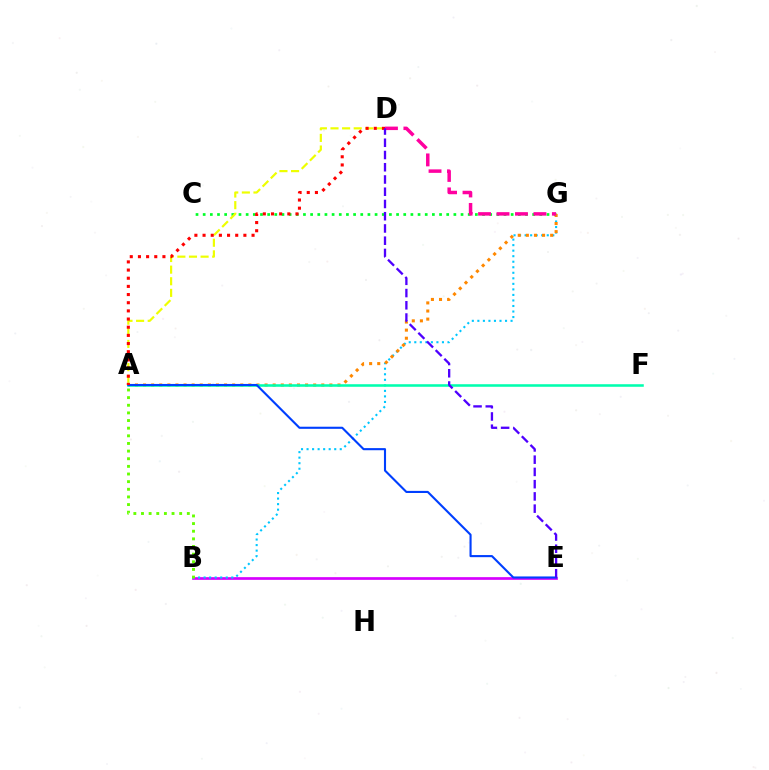{('B', 'E'): [{'color': '#d600ff', 'line_style': 'solid', 'thickness': 1.95}], ('B', 'G'): [{'color': '#00c7ff', 'line_style': 'dotted', 'thickness': 1.5}], ('A', 'B'): [{'color': '#66ff00', 'line_style': 'dotted', 'thickness': 2.08}], ('C', 'G'): [{'color': '#00ff27', 'line_style': 'dotted', 'thickness': 1.95}], ('A', 'G'): [{'color': '#ff8800', 'line_style': 'dotted', 'thickness': 2.2}], ('A', 'D'): [{'color': '#eeff00', 'line_style': 'dashed', 'thickness': 1.58}, {'color': '#ff0000', 'line_style': 'dotted', 'thickness': 2.22}], ('A', 'F'): [{'color': '#00ffaf', 'line_style': 'solid', 'thickness': 1.84}], ('A', 'E'): [{'color': '#003fff', 'line_style': 'solid', 'thickness': 1.52}], ('D', 'G'): [{'color': '#ff00a0', 'line_style': 'dashed', 'thickness': 2.51}], ('D', 'E'): [{'color': '#4f00ff', 'line_style': 'dashed', 'thickness': 1.66}]}